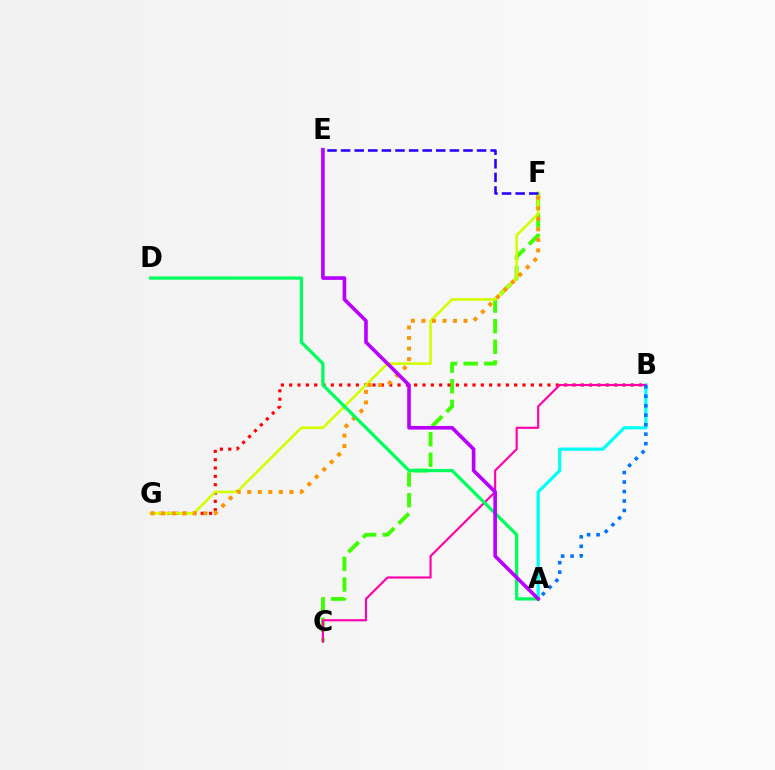{('A', 'B'): [{'color': '#00fff6', 'line_style': 'solid', 'thickness': 2.32}, {'color': '#0074ff', 'line_style': 'dotted', 'thickness': 2.57}], ('C', 'F'): [{'color': '#3dff00', 'line_style': 'dashed', 'thickness': 2.8}], ('B', 'G'): [{'color': '#ff0000', 'line_style': 'dotted', 'thickness': 2.26}], ('F', 'G'): [{'color': '#d1ff00', 'line_style': 'solid', 'thickness': 1.87}, {'color': '#ff9400', 'line_style': 'dotted', 'thickness': 2.86}], ('B', 'C'): [{'color': '#ff00ac', 'line_style': 'solid', 'thickness': 1.55}], ('E', 'F'): [{'color': '#2500ff', 'line_style': 'dashed', 'thickness': 1.85}], ('A', 'D'): [{'color': '#00ff5c', 'line_style': 'solid', 'thickness': 2.35}], ('A', 'E'): [{'color': '#b900ff', 'line_style': 'solid', 'thickness': 2.61}]}